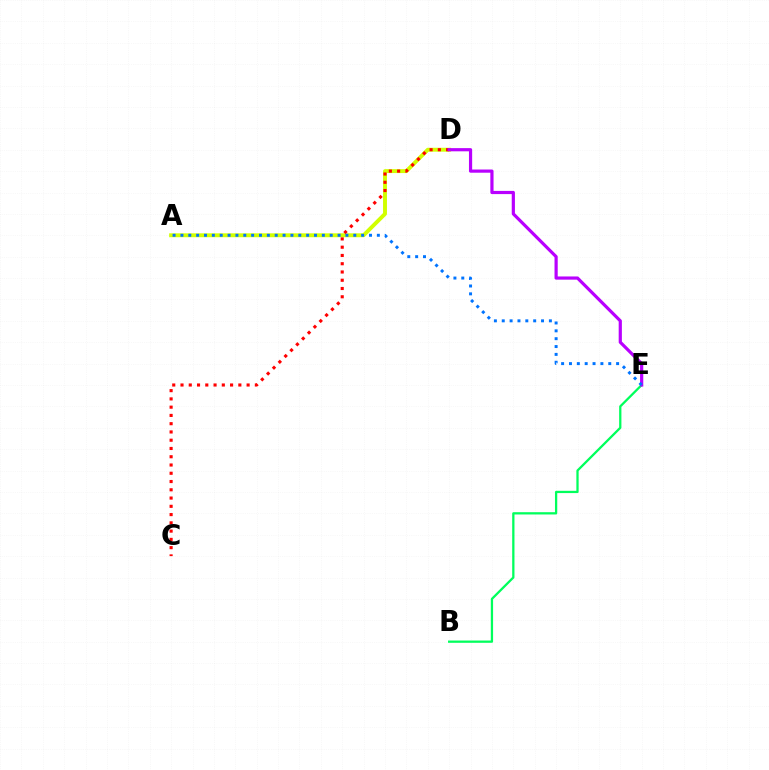{('A', 'D'): [{'color': '#d1ff00', 'line_style': 'solid', 'thickness': 2.82}], ('C', 'D'): [{'color': '#ff0000', 'line_style': 'dotted', 'thickness': 2.25}], ('B', 'E'): [{'color': '#00ff5c', 'line_style': 'solid', 'thickness': 1.64}], ('D', 'E'): [{'color': '#b900ff', 'line_style': 'solid', 'thickness': 2.3}], ('A', 'E'): [{'color': '#0074ff', 'line_style': 'dotted', 'thickness': 2.13}]}